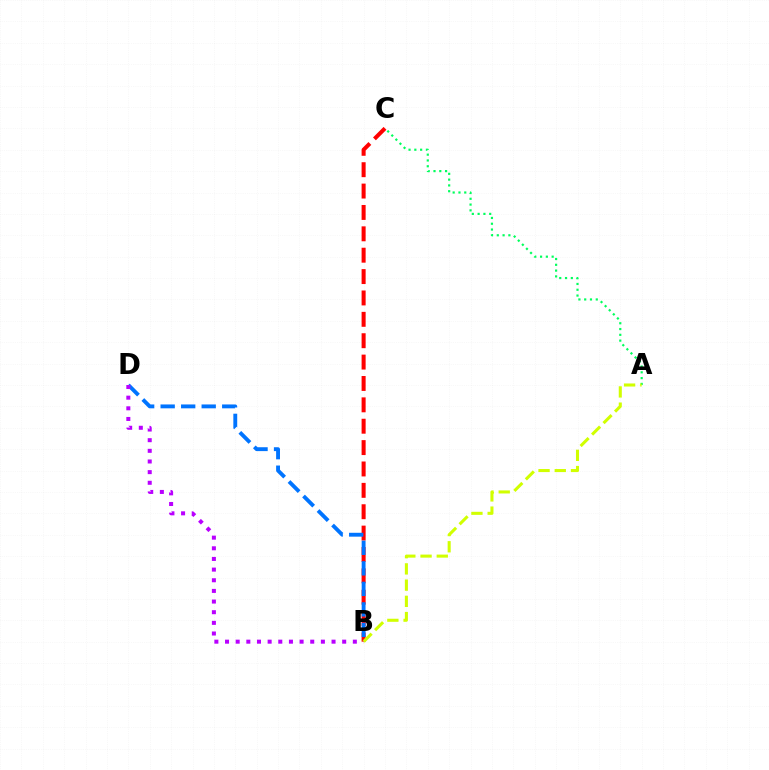{('B', 'C'): [{'color': '#ff0000', 'line_style': 'dashed', 'thickness': 2.9}], ('B', 'D'): [{'color': '#0074ff', 'line_style': 'dashed', 'thickness': 2.79}, {'color': '#b900ff', 'line_style': 'dotted', 'thickness': 2.89}], ('A', 'C'): [{'color': '#00ff5c', 'line_style': 'dotted', 'thickness': 1.57}], ('A', 'B'): [{'color': '#d1ff00', 'line_style': 'dashed', 'thickness': 2.2}]}